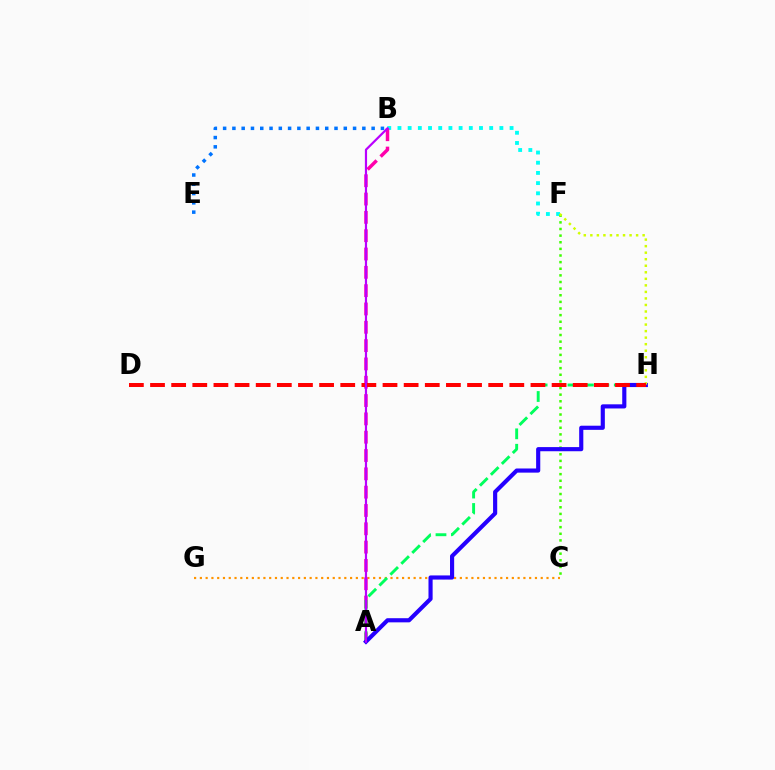{('C', 'G'): [{'color': '#ff9400', 'line_style': 'dotted', 'thickness': 1.57}], ('B', 'E'): [{'color': '#0074ff', 'line_style': 'dotted', 'thickness': 2.52}], ('B', 'F'): [{'color': '#00fff6', 'line_style': 'dotted', 'thickness': 2.77}], ('A', 'B'): [{'color': '#ff00ac', 'line_style': 'dashed', 'thickness': 2.49}, {'color': '#b900ff', 'line_style': 'solid', 'thickness': 1.58}], ('C', 'F'): [{'color': '#3dff00', 'line_style': 'dotted', 'thickness': 1.8}], ('A', 'H'): [{'color': '#00ff5c', 'line_style': 'dashed', 'thickness': 2.1}, {'color': '#2500ff', 'line_style': 'solid', 'thickness': 2.98}], ('F', 'H'): [{'color': '#d1ff00', 'line_style': 'dotted', 'thickness': 1.78}], ('D', 'H'): [{'color': '#ff0000', 'line_style': 'dashed', 'thickness': 2.87}]}